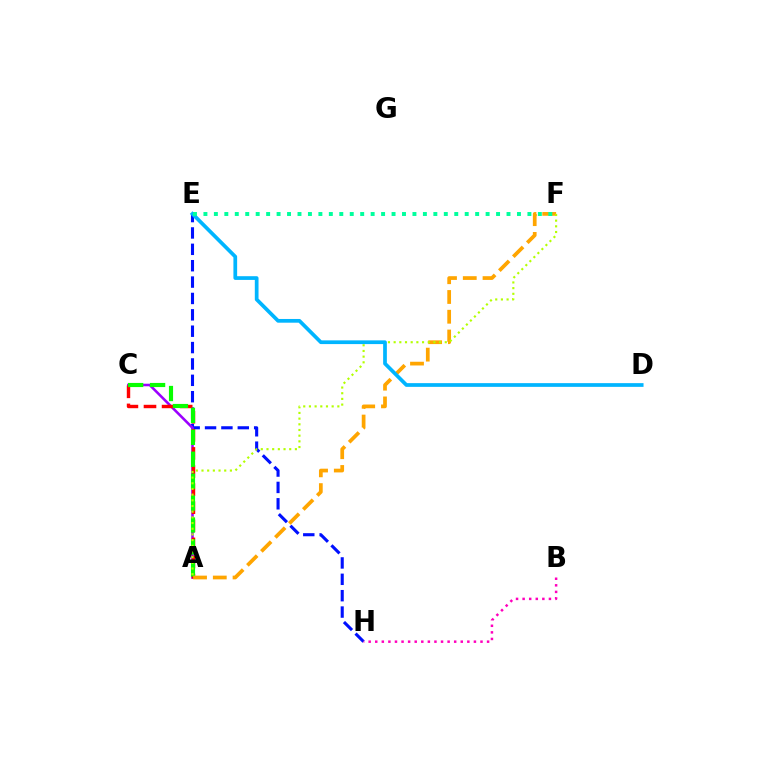{('E', 'H'): [{'color': '#0010ff', 'line_style': 'dashed', 'thickness': 2.22}], ('A', 'C'): [{'color': '#9b00ff', 'line_style': 'solid', 'thickness': 1.85}, {'color': '#ff0000', 'line_style': 'dashed', 'thickness': 2.46}, {'color': '#08ff00', 'line_style': 'dashed', 'thickness': 2.98}], ('A', 'F'): [{'color': '#ffa500', 'line_style': 'dashed', 'thickness': 2.68}, {'color': '#b3ff00', 'line_style': 'dotted', 'thickness': 1.54}], ('D', 'E'): [{'color': '#00b5ff', 'line_style': 'solid', 'thickness': 2.68}], ('B', 'H'): [{'color': '#ff00bd', 'line_style': 'dotted', 'thickness': 1.79}], ('E', 'F'): [{'color': '#00ff9d', 'line_style': 'dotted', 'thickness': 2.84}]}